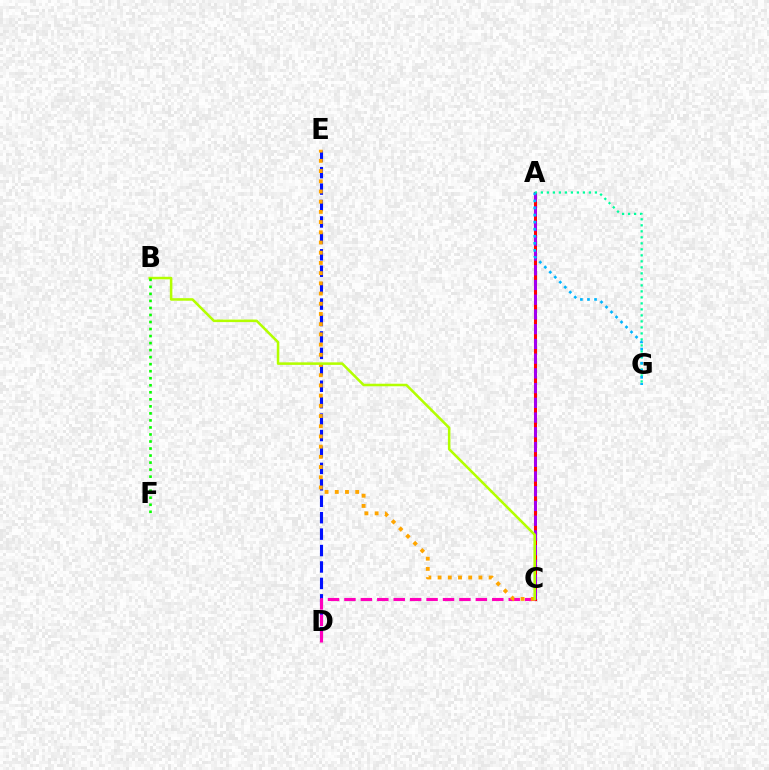{('D', 'E'): [{'color': '#0010ff', 'line_style': 'dashed', 'thickness': 2.23}], ('A', 'C'): [{'color': '#ff0000', 'line_style': 'solid', 'thickness': 2.21}, {'color': '#9b00ff', 'line_style': 'dashed', 'thickness': 2.0}], ('C', 'D'): [{'color': '#ff00bd', 'line_style': 'dashed', 'thickness': 2.23}], ('A', 'G'): [{'color': '#00ff9d', 'line_style': 'dotted', 'thickness': 1.63}, {'color': '#00b5ff', 'line_style': 'dotted', 'thickness': 1.92}], ('C', 'E'): [{'color': '#ffa500', 'line_style': 'dotted', 'thickness': 2.77}], ('B', 'C'): [{'color': '#b3ff00', 'line_style': 'solid', 'thickness': 1.83}], ('B', 'F'): [{'color': '#08ff00', 'line_style': 'dotted', 'thickness': 1.91}]}